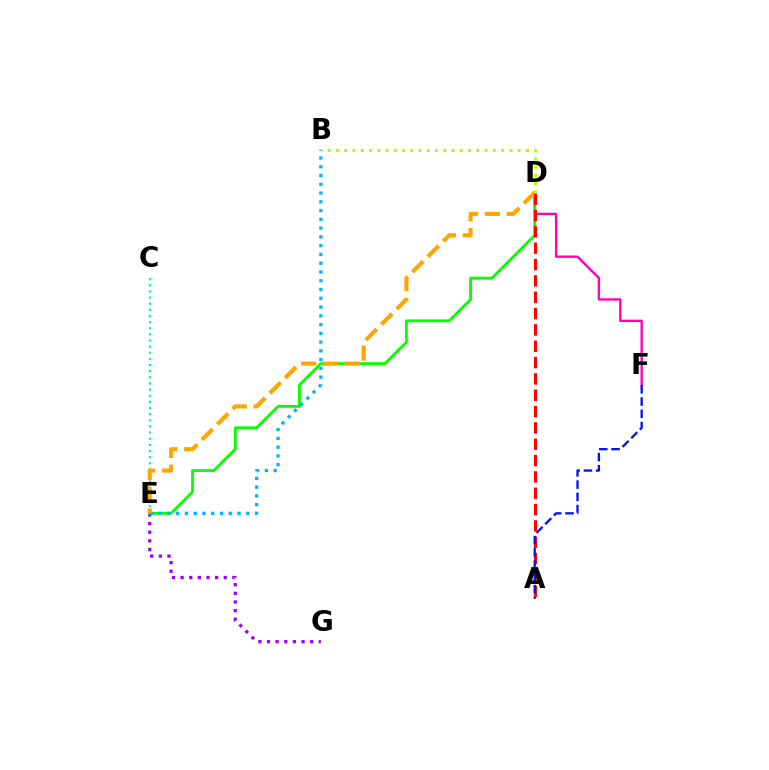{('D', 'F'): [{'color': '#ff00bd', 'line_style': 'solid', 'thickness': 1.69}], ('C', 'E'): [{'color': '#00ff9d', 'line_style': 'dotted', 'thickness': 1.67}], ('E', 'G'): [{'color': '#9b00ff', 'line_style': 'dotted', 'thickness': 2.34}], ('D', 'E'): [{'color': '#08ff00', 'line_style': 'solid', 'thickness': 2.04}, {'color': '#ffa500', 'line_style': 'dashed', 'thickness': 2.96}], ('B', 'E'): [{'color': '#00b5ff', 'line_style': 'dotted', 'thickness': 2.38}], ('A', 'D'): [{'color': '#ff0000', 'line_style': 'dashed', 'thickness': 2.22}], ('A', 'F'): [{'color': '#0010ff', 'line_style': 'dashed', 'thickness': 1.66}], ('B', 'D'): [{'color': '#b3ff00', 'line_style': 'dotted', 'thickness': 2.24}]}